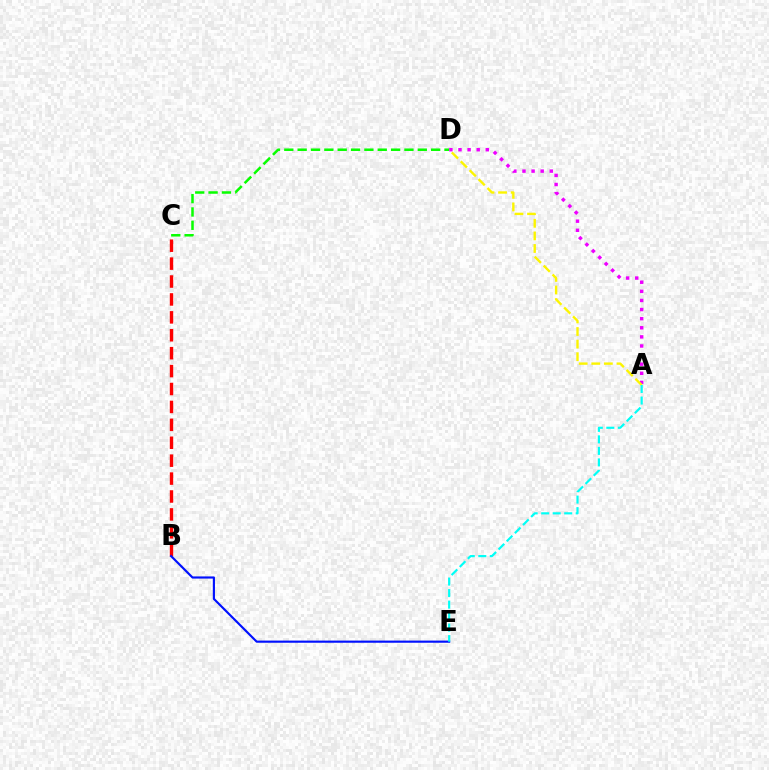{('B', 'C'): [{'color': '#ff0000', 'line_style': 'dashed', 'thickness': 2.43}], ('B', 'E'): [{'color': '#0010ff', 'line_style': 'solid', 'thickness': 1.55}], ('C', 'D'): [{'color': '#08ff00', 'line_style': 'dashed', 'thickness': 1.81}], ('A', 'D'): [{'color': '#ee00ff', 'line_style': 'dotted', 'thickness': 2.47}, {'color': '#fcf500', 'line_style': 'dashed', 'thickness': 1.71}], ('A', 'E'): [{'color': '#00fff6', 'line_style': 'dashed', 'thickness': 1.56}]}